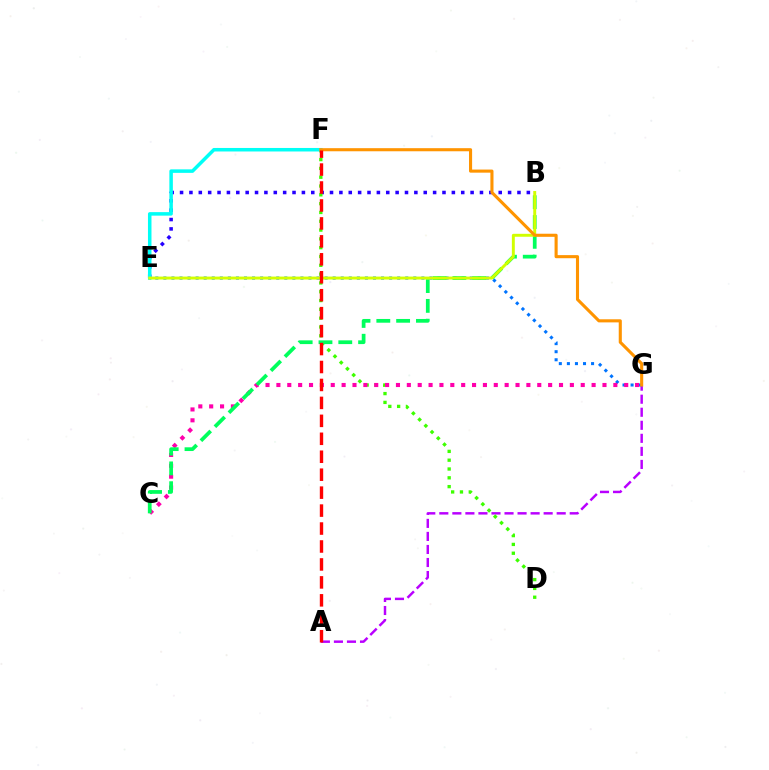{('A', 'G'): [{'color': '#b900ff', 'line_style': 'dashed', 'thickness': 1.77}], ('B', 'E'): [{'color': '#2500ff', 'line_style': 'dotted', 'thickness': 2.55}, {'color': '#d1ff00', 'line_style': 'solid', 'thickness': 2.11}], ('E', 'G'): [{'color': '#0074ff', 'line_style': 'dotted', 'thickness': 2.19}], ('D', 'F'): [{'color': '#3dff00', 'line_style': 'dotted', 'thickness': 2.39}], ('C', 'G'): [{'color': '#ff00ac', 'line_style': 'dotted', 'thickness': 2.95}], ('B', 'C'): [{'color': '#00ff5c', 'line_style': 'dashed', 'thickness': 2.69}], ('E', 'F'): [{'color': '#00fff6', 'line_style': 'solid', 'thickness': 2.53}], ('F', 'G'): [{'color': '#ff9400', 'line_style': 'solid', 'thickness': 2.23}], ('A', 'F'): [{'color': '#ff0000', 'line_style': 'dashed', 'thickness': 2.44}]}